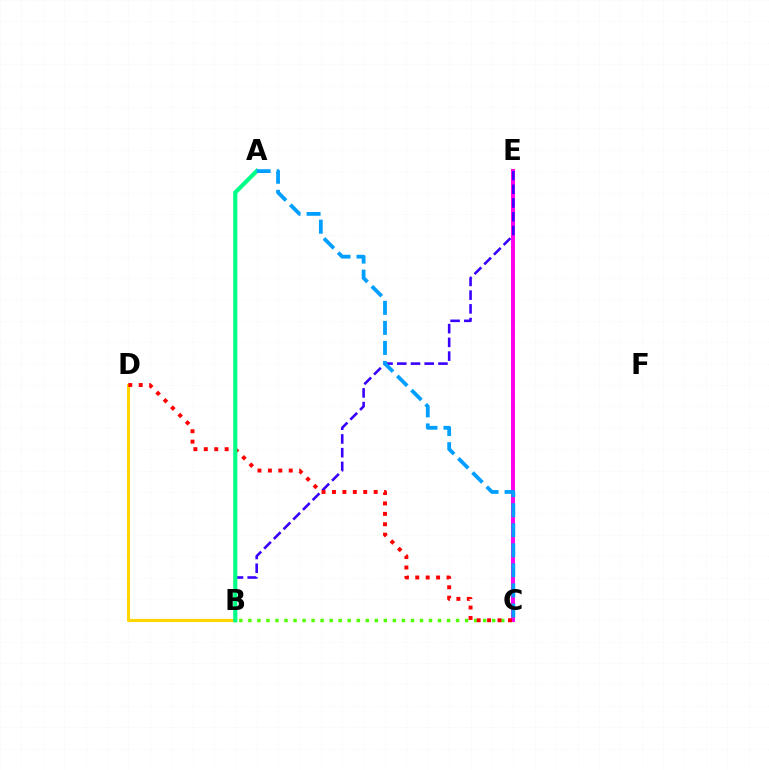{('B', 'D'): [{'color': '#ffd500', 'line_style': 'solid', 'thickness': 2.24}], ('B', 'C'): [{'color': '#4fff00', 'line_style': 'dotted', 'thickness': 2.45}], ('C', 'E'): [{'color': '#ff00ed', 'line_style': 'solid', 'thickness': 2.85}], ('B', 'E'): [{'color': '#3700ff', 'line_style': 'dashed', 'thickness': 1.86}], ('C', 'D'): [{'color': '#ff0000', 'line_style': 'dotted', 'thickness': 2.83}], ('A', 'B'): [{'color': '#00ff86', 'line_style': 'solid', 'thickness': 2.98}], ('A', 'C'): [{'color': '#009eff', 'line_style': 'dashed', 'thickness': 2.72}]}